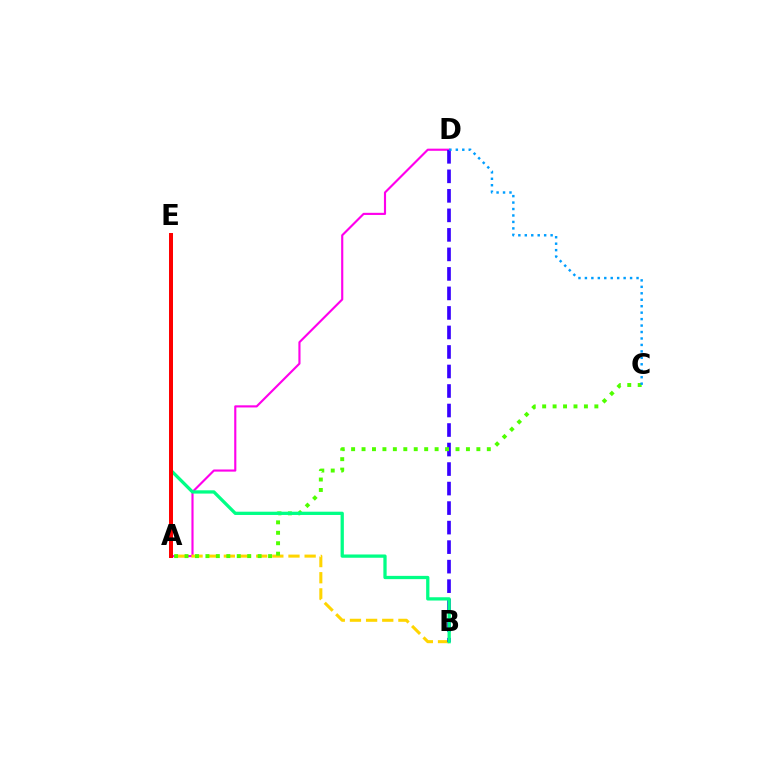{('A', 'D'): [{'color': '#ff00ed', 'line_style': 'solid', 'thickness': 1.54}], ('A', 'B'): [{'color': '#ffd500', 'line_style': 'dashed', 'thickness': 2.19}], ('B', 'D'): [{'color': '#3700ff', 'line_style': 'dashed', 'thickness': 2.65}], ('A', 'C'): [{'color': '#4fff00', 'line_style': 'dotted', 'thickness': 2.84}], ('B', 'E'): [{'color': '#00ff86', 'line_style': 'solid', 'thickness': 2.36}], ('C', 'D'): [{'color': '#009eff', 'line_style': 'dotted', 'thickness': 1.75}], ('A', 'E'): [{'color': '#ff0000', 'line_style': 'solid', 'thickness': 2.86}]}